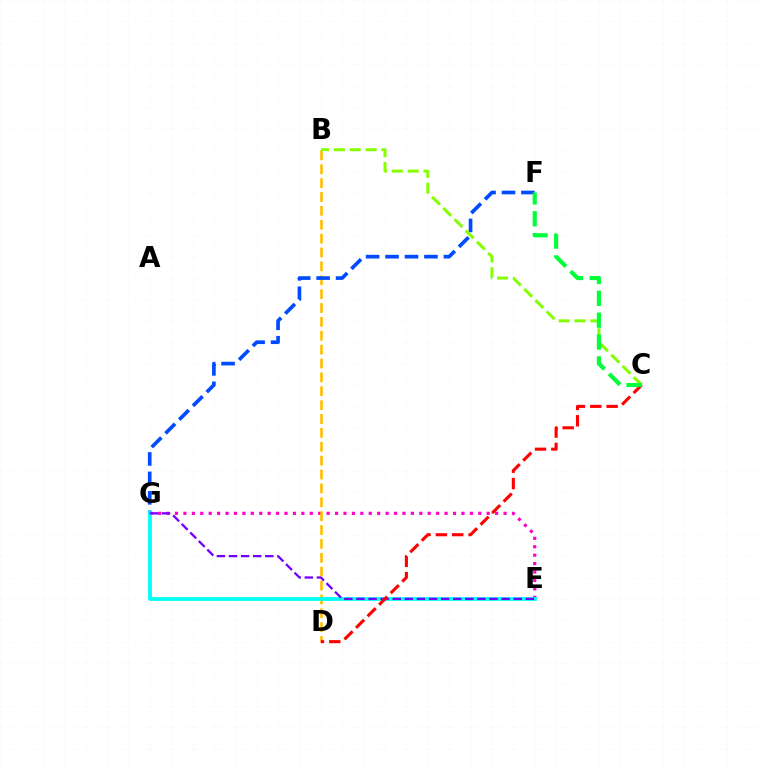{('E', 'G'): [{'color': '#ff00cf', 'line_style': 'dotted', 'thickness': 2.29}, {'color': '#00fff6', 'line_style': 'solid', 'thickness': 2.72}, {'color': '#7200ff', 'line_style': 'dashed', 'thickness': 1.64}], ('B', 'D'): [{'color': '#ffbd00', 'line_style': 'dashed', 'thickness': 1.89}], ('F', 'G'): [{'color': '#004bff', 'line_style': 'dashed', 'thickness': 2.64}], ('C', 'D'): [{'color': '#ff0000', 'line_style': 'dashed', 'thickness': 2.22}], ('B', 'C'): [{'color': '#84ff00', 'line_style': 'dashed', 'thickness': 2.16}], ('C', 'F'): [{'color': '#00ff39', 'line_style': 'dashed', 'thickness': 2.97}]}